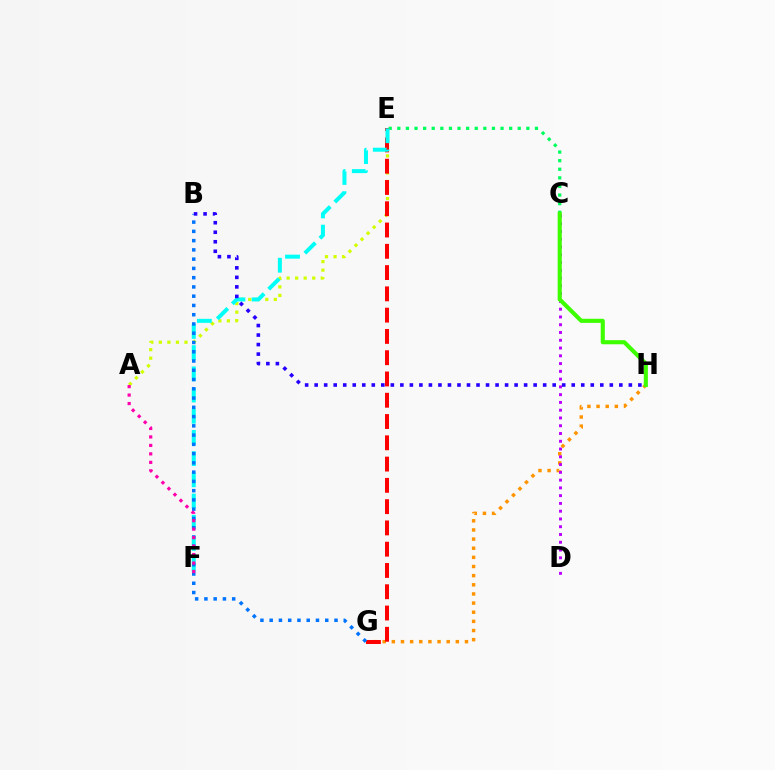{('G', 'H'): [{'color': '#ff9400', 'line_style': 'dotted', 'thickness': 2.48}], ('A', 'E'): [{'color': '#d1ff00', 'line_style': 'dotted', 'thickness': 2.32}], ('C', 'D'): [{'color': '#b900ff', 'line_style': 'dotted', 'thickness': 2.11}], ('C', 'E'): [{'color': '#00ff5c', 'line_style': 'dotted', 'thickness': 2.34}], ('E', 'G'): [{'color': '#ff0000', 'line_style': 'dashed', 'thickness': 2.89}], ('E', 'F'): [{'color': '#00fff6', 'line_style': 'dashed', 'thickness': 2.88}], ('B', 'G'): [{'color': '#0074ff', 'line_style': 'dotted', 'thickness': 2.52}], ('A', 'F'): [{'color': '#ff00ac', 'line_style': 'dotted', 'thickness': 2.3}], ('B', 'H'): [{'color': '#2500ff', 'line_style': 'dotted', 'thickness': 2.59}], ('C', 'H'): [{'color': '#3dff00', 'line_style': 'solid', 'thickness': 2.96}]}